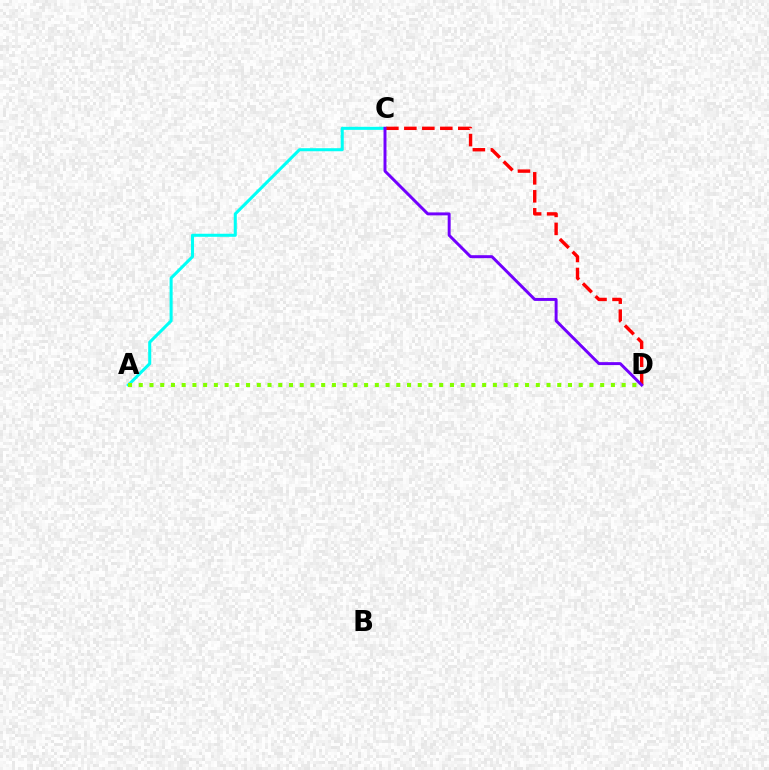{('A', 'C'): [{'color': '#00fff6', 'line_style': 'solid', 'thickness': 2.19}], ('A', 'D'): [{'color': '#84ff00', 'line_style': 'dotted', 'thickness': 2.92}], ('C', 'D'): [{'color': '#ff0000', 'line_style': 'dashed', 'thickness': 2.44}, {'color': '#7200ff', 'line_style': 'solid', 'thickness': 2.12}]}